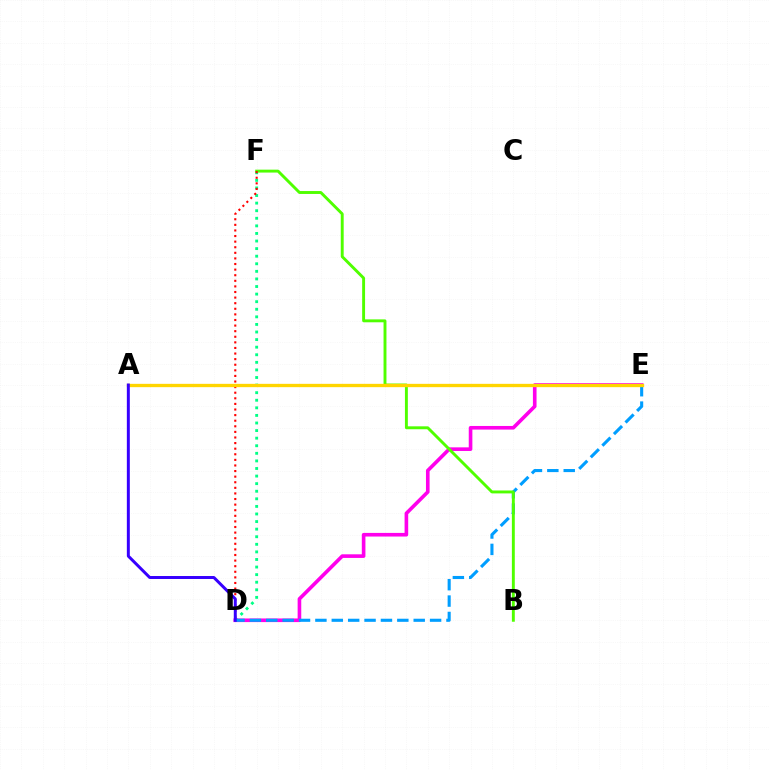{('D', 'F'): [{'color': '#00ff86', 'line_style': 'dotted', 'thickness': 2.06}, {'color': '#ff0000', 'line_style': 'dotted', 'thickness': 1.52}], ('D', 'E'): [{'color': '#ff00ed', 'line_style': 'solid', 'thickness': 2.61}, {'color': '#009eff', 'line_style': 'dashed', 'thickness': 2.23}], ('B', 'F'): [{'color': '#4fff00', 'line_style': 'solid', 'thickness': 2.1}], ('A', 'E'): [{'color': '#ffd500', 'line_style': 'solid', 'thickness': 2.4}], ('A', 'D'): [{'color': '#3700ff', 'line_style': 'solid', 'thickness': 2.15}]}